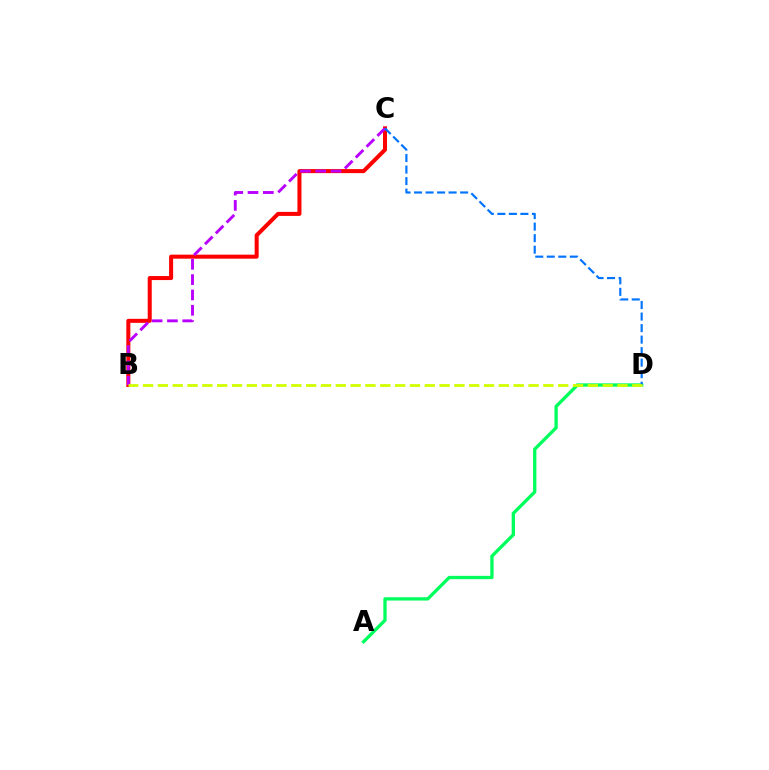{('A', 'D'): [{'color': '#00ff5c', 'line_style': 'solid', 'thickness': 2.38}], ('B', 'C'): [{'color': '#ff0000', 'line_style': 'solid', 'thickness': 2.9}, {'color': '#b900ff', 'line_style': 'dashed', 'thickness': 2.08}], ('C', 'D'): [{'color': '#0074ff', 'line_style': 'dashed', 'thickness': 1.57}], ('B', 'D'): [{'color': '#d1ff00', 'line_style': 'dashed', 'thickness': 2.01}]}